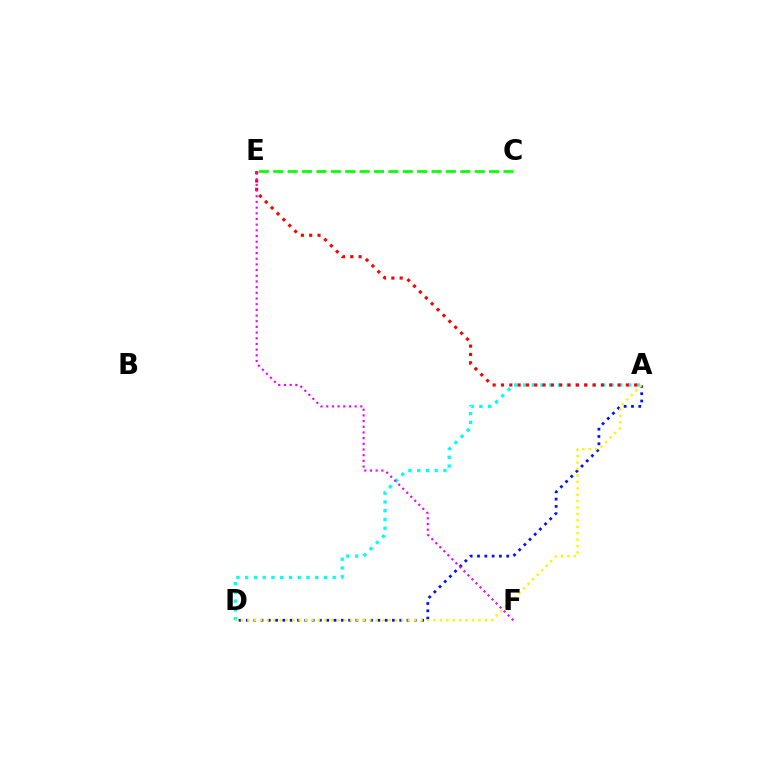{('A', 'D'): [{'color': '#00fff6', 'line_style': 'dotted', 'thickness': 2.38}, {'color': '#0010ff', 'line_style': 'dotted', 'thickness': 1.98}, {'color': '#fcf500', 'line_style': 'dotted', 'thickness': 1.74}], ('A', 'E'): [{'color': '#ff0000', 'line_style': 'dotted', 'thickness': 2.26}], ('E', 'F'): [{'color': '#ee00ff', 'line_style': 'dotted', 'thickness': 1.54}], ('C', 'E'): [{'color': '#08ff00', 'line_style': 'dashed', 'thickness': 1.96}]}